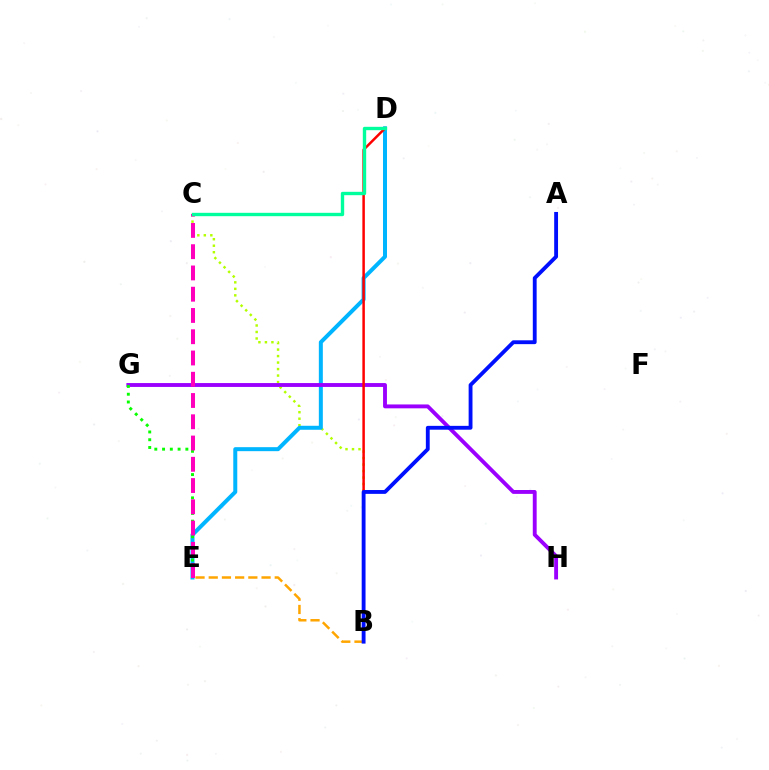{('B', 'C'): [{'color': '#b3ff00', 'line_style': 'dotted', 'thickness': 1.77}], ('D', 'E'): [{'color': '#00b5ff', 'line_style': 'solid', 'thickness': 2.88}], ('G', 'H'): [{'color': '#9b00ff', 'line_style': 'solid', 'thickness': 2.79}], ('E', 'G'): [{'color': '#08ff00', 'line_style': 'dotted', 'thickness': 2.11}], ('C', 'E'): [{'color': '#ff00bd', 'line_style': 'dashed', 'thickness': 2.89}], ('B', 'D'): [{'color': '#ff0000', 'line_style': 'solid', 'thickness': 1.8}], ('B', 'E'): [{'color': '#ffa500', 'line_style': 'dashed', 'thickness': 1.79}], ('A', 'B'): [{'color': '#0010ff', 'line_style': 'solid', 'thickness': 2.77}], ('C', 'D'): [{'color': '#00ff9d', 'line_style': 'solid', 'thickness': 2.42}]}